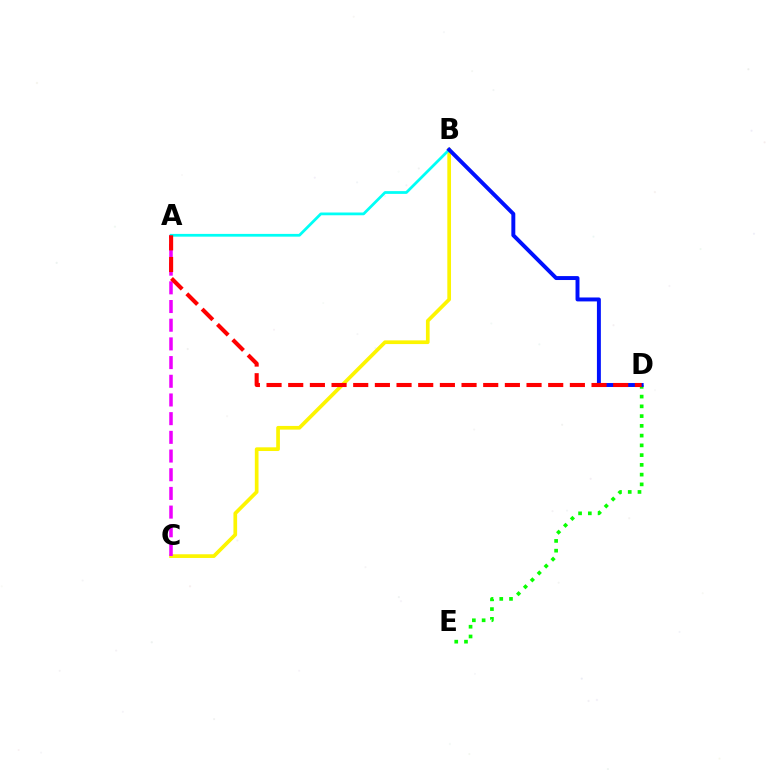{('B', 'C'): [{'color': '#fcf500', 'line_style': 'solid', 'thickness': 2.66}], ('A', 'C'): [{'color': '#ee00ff', 'line_style': 'dashed', 'thickness': 2.54}], ('D', 'E'): [{'color': '#08ff00', 'line_style': 'dotted', 'thickness': 2.65}], ('A', 'B'): [{'color': '#00fff6', 'line_style': 'solid', 'thickness': 1.99}], ('B', 'D'): [{'color': '#0010ff', 'line_style': 'solid', 'thickness': 2.83}], ('A', 'D'): [{'color': '#ff0000', 'line_style': 'dashed', 'thickness': 2.94}]}